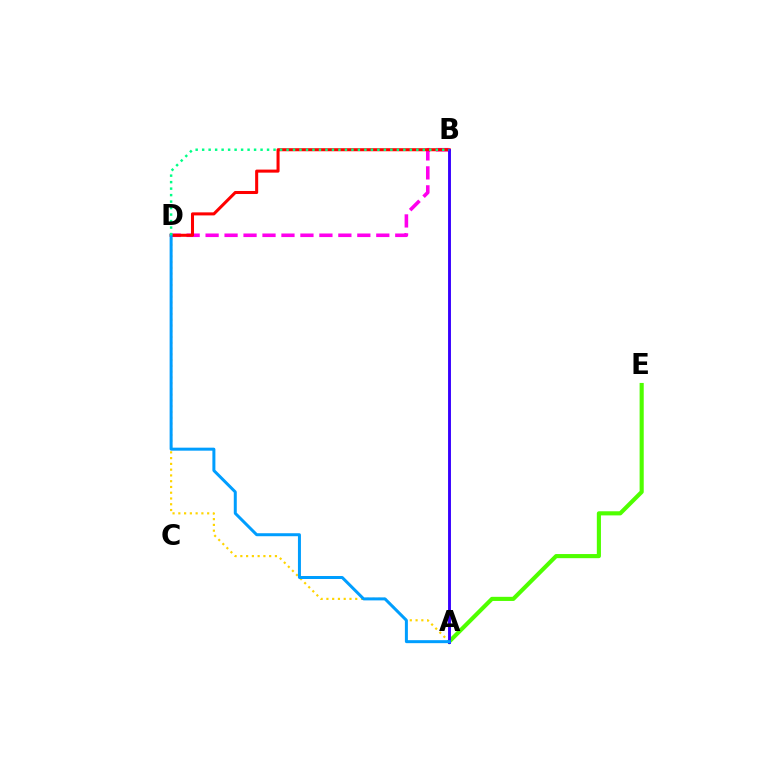{('A', 'D'): [{'color': '#ffd500', 'line_style': 'dotted', 'thickness': 1.57}, {'color': '#009eff', 'line_style': 'solid', 'thickness': 2.16}], ('B', 'D'): [{'color': '#ff00ed', 'line_style': 'dashed', 'thickness': 2.58}, {'color': '#ff0000', 'line_style': 'solid', 'thickness': 2.19}, {'color': '#00ff86', 'line_style': 'dotted', 'thickness': 1.76}], ('A', 'E'): [{'color': '#4fff00', 'line_style': 'solid', 'thickness': 2.97}], ('A', 'B'): [{'color': '#3700ff', 'line_style': 'solid', 'thickness': 2.08}]}